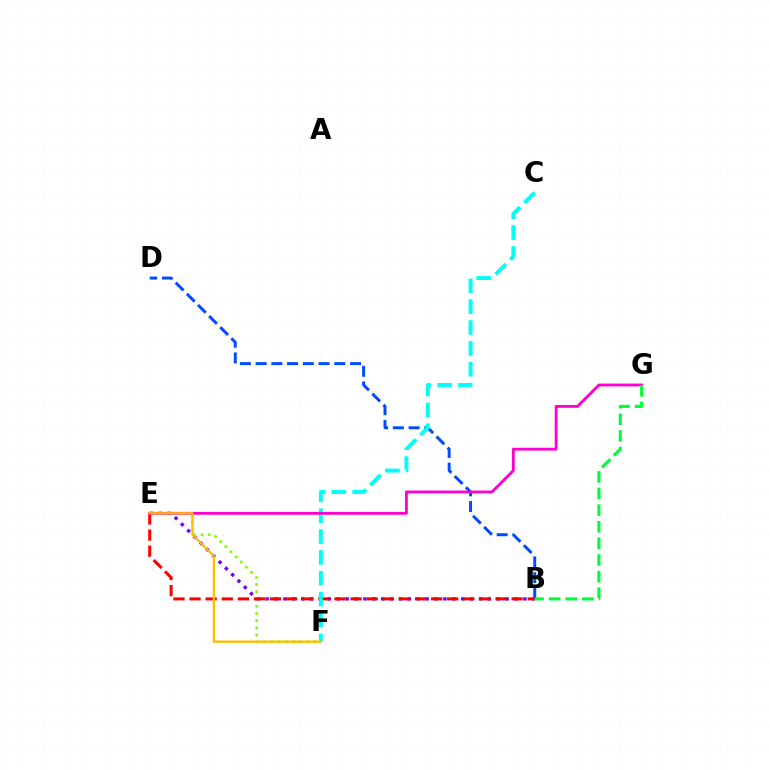{('B', 'D'): [{'color': '#004bff', 'line_style': 'dashed', 'thickness': 2.14}], ('B', 'E'): [{'color': '#7200ff', 'line_style': 'dotted', 'thickness': 2.42}, {'color': '#ff0000', 'line_style': 'dashed', 'thickness': 2.19}], ('E', 'F'): [{'color': '#84ff00', 'line_style': 'dotted', 'thickness': 1.96}, {'color': '#ffbd00', 'line_style': 'solid', 'thickness': 1.68}], ('C', 'F'): [{'color': '#00fff6', 'line_style': 'dashed', 'thickness': 2.83}], ('E', 'G'): [{'color': '#ff00cf', 'line_style': 'solid', 'thickness': 2.03}], ('B', 'G'): [{'color': '#00ff39', 'line_style': 'dashed', 'thickness': 2.26}]}